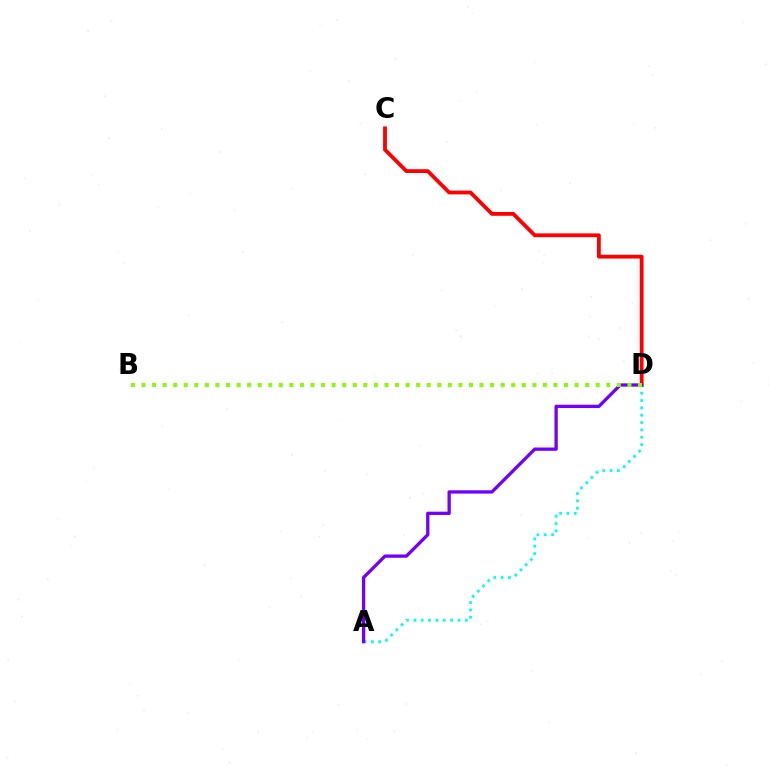{('C', 'D'): [{'color': '#ff0000', 'line_style': 'solid', 'thickness': 2.74}], ('A', 'D'): [{'color': '#00fff6', 'line_style': 'dotted', 'thickness': 1.99}, {'color': '#7200ff', 'line_style': 'solid', 'thickness': 2.38}], ('B', 'D'): [{'color': '#84ff00', 'line_style': 'dotted', 'thickness': 2.87}]}